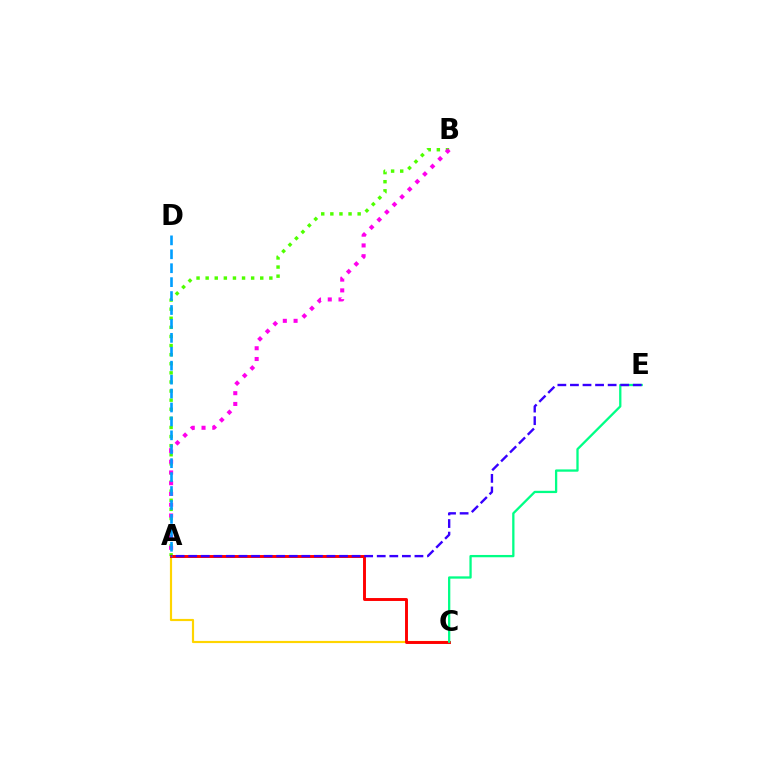{('A', 'C'): [{'color': '#ffd500', 'line_style': 'solid', 'thickness': 1.56}, {'color': '#ff0000', 'line_style': 'solid', 'thickness': 2.11}], ('A', 'B'): [{'color': '#4fff00', 'line_style': 'dotted', 'thickness': 2.47}, {'color': '#ff00ed', 'line_style': 'dotted', 'thickness': 2.92}], ('C', 'E'): [{'color': '#00ff86', 'line_style': 'solid', 'thickness': 1.65}], ('A', 'E'): [{'color': '#3700ff', 'line_style': 'dashed', 'thickness': 1.71}], ('A', 'D'): [{'color': '#009eff', 'line_style': 'dashed', 'thickness': 1.89}]}